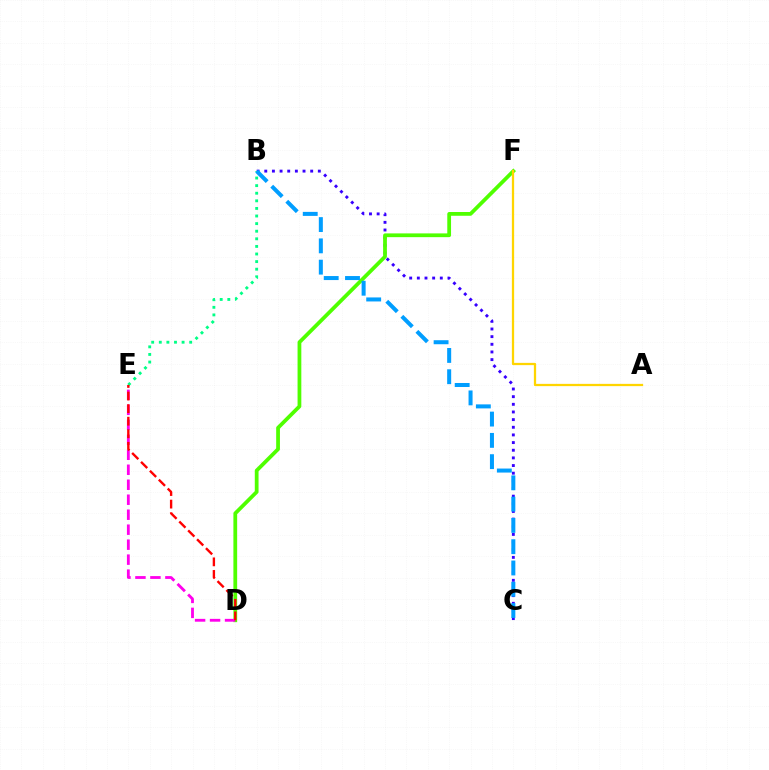{('B', 'C'): [{'color': '#3700ff', 'line_style': 'dotted', 'thickness': 2.08}, {'color': '#009eff', 'line_style': 'dashed', 'thickness': 2.89}], ('D', 'F'): [{'color': '#4fff00', 'line_style': 'solid', 'thickness': 2.71}], ('D', 'E'): [{'color': '#ff00ed', 'line_style': 'dashed', 'thickness': 2.04}, {'color': '#ff0000', 'line_style': 'dashed', 'thickness': 1.71}], ('B', 'E'): [{'color': '#00ff86', 'line_style': 'dotted', 'thickness': 2.06}], ('A', 'F'): [{'color': '#ffd500', 'line_style': 'solid', 'thickness': 1.63}]}